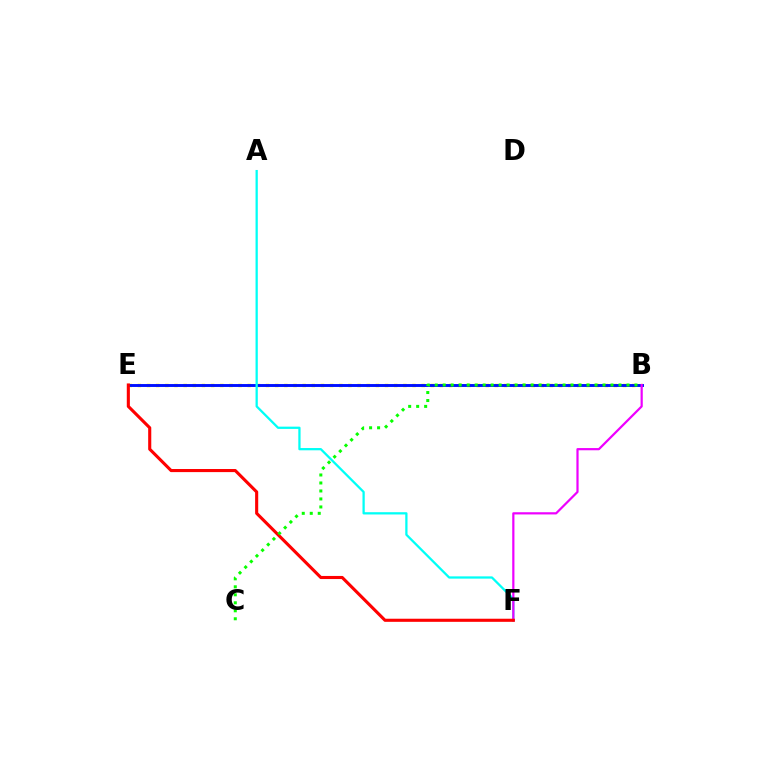{('B', 'E'): [{'color': '#fcf500', 'line_style': 'dotted', 'thickness': 2.49}, {'color': '#0010ff', 'line_style': 'solid', 'thickness': 2.09}], ('A', 'F'): [{'color': '#00fff6', 'line_style': 'solid', 'thickness': 1.63}], ('B', 'F'): [{'color': '#ee00ff', 'line_style': 'solid', 'thickness': 1.59}], ('E', 'F'): [{'color': '#ff0000', 'line_style': 'solid', 'thickness': 2.23}], ('B', 'C'): [{'color': '#08ff00', 'line_style': 'dotted', 'thickness': 2.17}]}